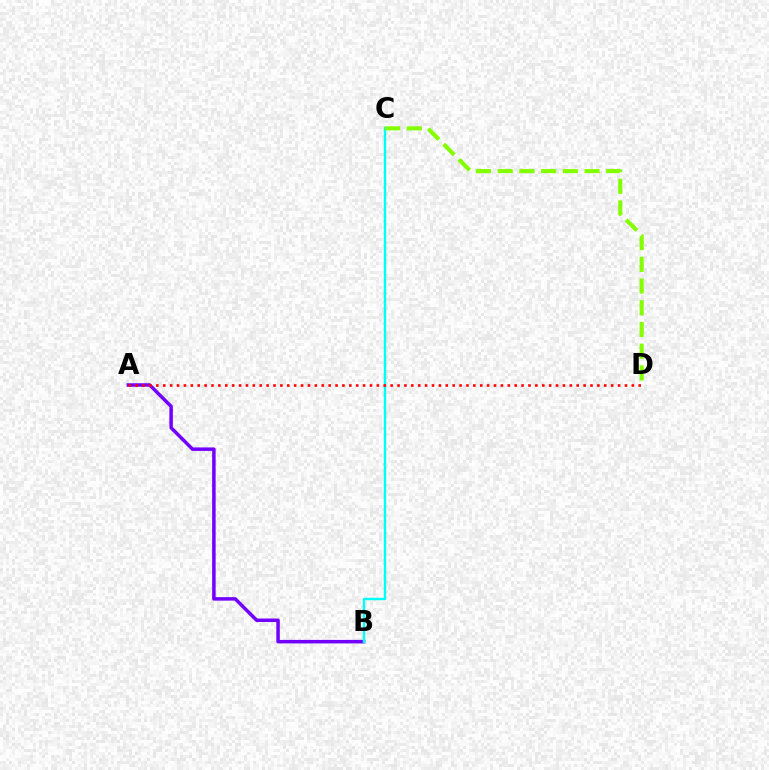{('A', 'B'): [{'color': '#7200ff', 'line_style': 'solid', 'thickness': 2.52}], ('B', 'C'): [{'color': '#00fff6', 'line_style': 'solid', 'thickness': 1.72}], ('A', 'D'): [{'color': '#ff0000', 'line_style': 'dotted', 'thickness': 1.87}], ('C', 'D'): [{'color': '#84ff00', 'line_style': 'dashed', 'thickness': 2.95}]}